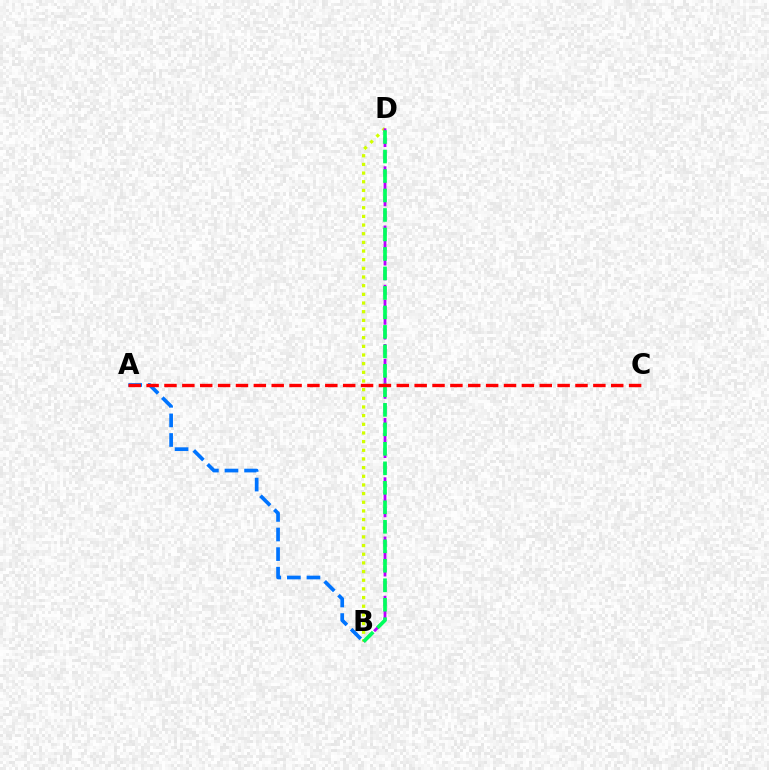{('B', 'D'): [{'color': '#d1ff00', 'line_style': 'dotted', 'thickness': 2.35}, {'color': '#b900ff', 'line_style': 'dashed', 'thickness': 2.01}, {'color': '#00ff5c', 'line_style': 'dashed', 'thickness': 2.65}], ('A', 'B'): [{'color': '#0074ff', 'line_style': 'dashed', 'thickness': 2.66}], ('A', 'C'): [{'color': '#ff0000', 'line_style': 'dashed', 'thickness': 2.43}]}